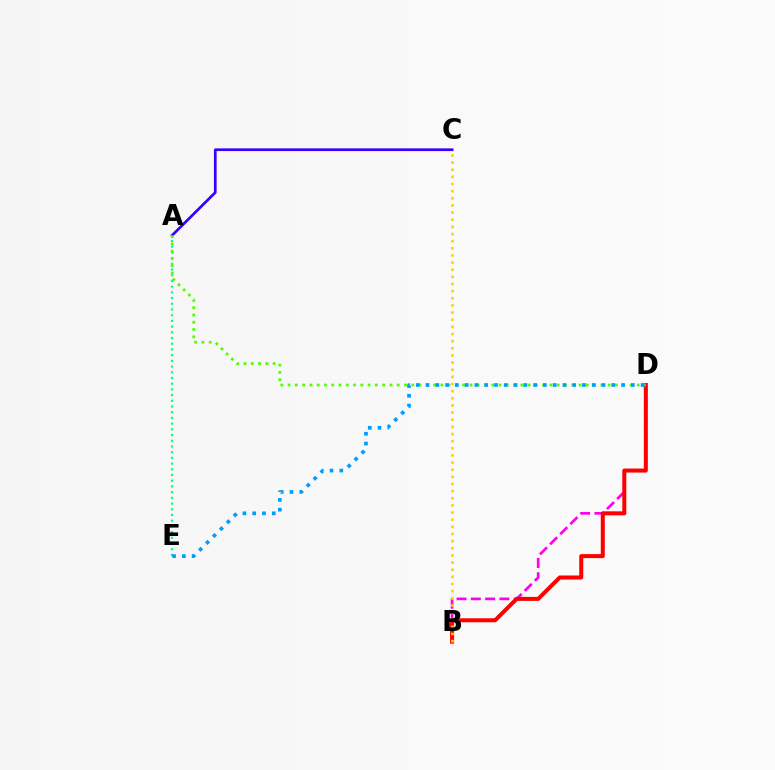{('A', 'E'): [{'color': '#00ff86', 'line_style': 'dotted', 'thickness': 1.55}], ('B', 'D'): [{'color': '#ff00ed', 'line_style': 'dashed', 'thickness': 1.94}, {'color': '#ff0000', 'line_style': 'solid', 'thickness': 2.89}], ('B', 'C'): [{'color': '#ffd500', 'line_style': 'dotted', 'thickness': 1.94}], ('A', 'C'): [{'color': '#3700ff', 'line_style': 'solid', 'thickness': 1.95}], ('A', 'D'): [{'color': '#4fff00', 'line_style': 'dotted', 'thickness': 1.98}], ('D', 'E'): [{'color': '#009eff', 'line_style': 'dotted', 'thickness': 2.66}]}